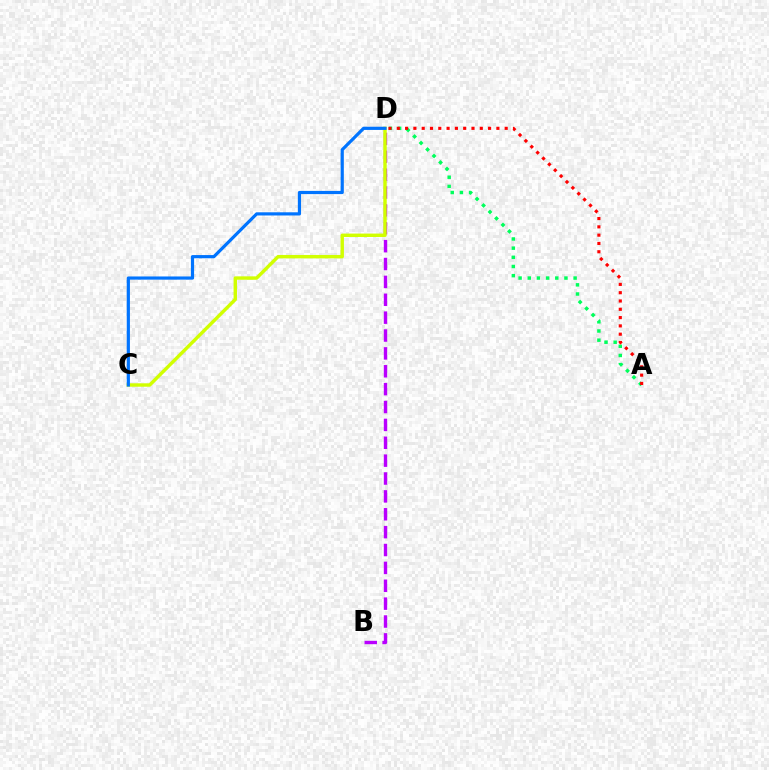{('B', 'D'): [{'color': '#b900ff', 'line_style': 'dashed', 'thickness': 2.43}], ('A', 'D'): [{'color': '#00ff5c', 'line_style': 'dotted', 'thickness': 2.49}, {'color': '#ff0000', 'line_style': 'dotted', 'thickness': 2.26}], ('C', 'D'): [{'color': '#d1ff00', 'line_style': 'solid', 'thickness': 2.46}, {'color': '#0074ff', 'line_style': 'solid', 'thickness': 2.3}]}